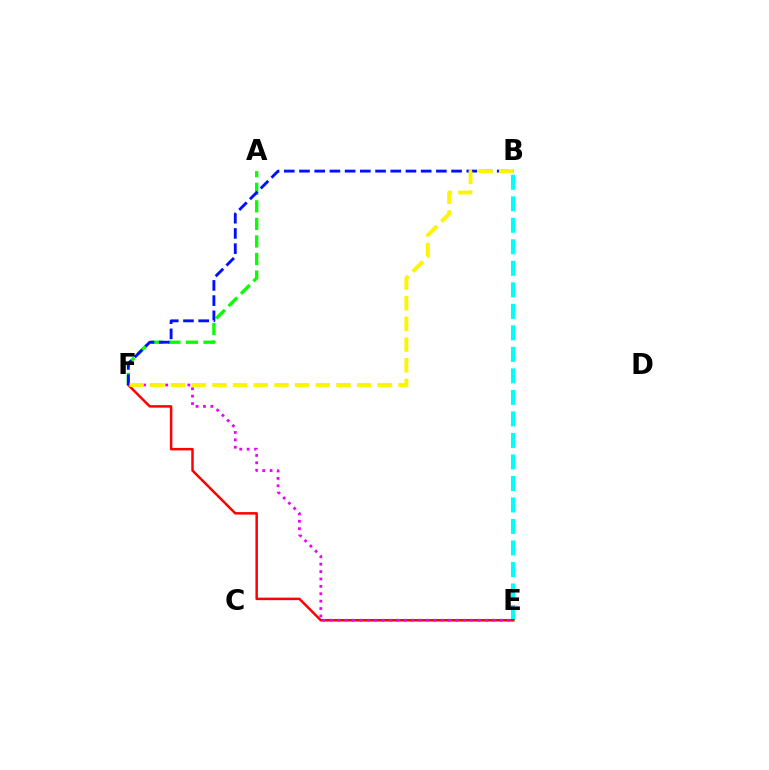{('A', 'F'): [{'color': '#08ff00', 'line_style': 'dashed', 'thickness': 2.38}], ('B', 'E'): [{'color': '#00fff6', 'line_style': 'dashed', 'thickness': 2.92}], ('E', 'F'): [{'color': '#ff0000', 'line_style': 'solid', 'thickness': 1.79}, {'color': '#ee00ff', 'line_style': 'dotted', 'thickness': 2.01}], ('B', 'F'): [{'color': '#0010ff', 'line_style': 'dashed', 'thickness': 2.07}, {'color': '#fcf500', 'line_style': 'dashed', 'thickness': 2.81}]}